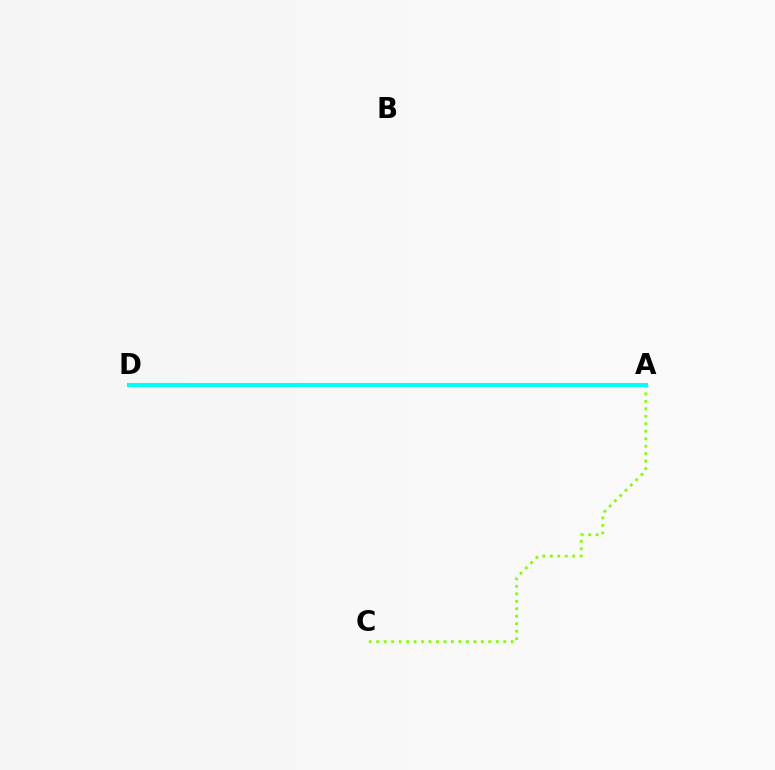{('A', 'C'): [{'color': '#84ff00', 'line_style': 'dotted', 'thickness': 2.03}], ('A', 'D'): [{'color': '#7200ff', 'line_style': 'solid', 'thickness': 2.78}, {'color': '#ff0000', 'line_style': 'dashed', 'thickness': 2.12}, {'color': '#00fff6', 'line_style': 'solid', 'thickness': 2.94}]}